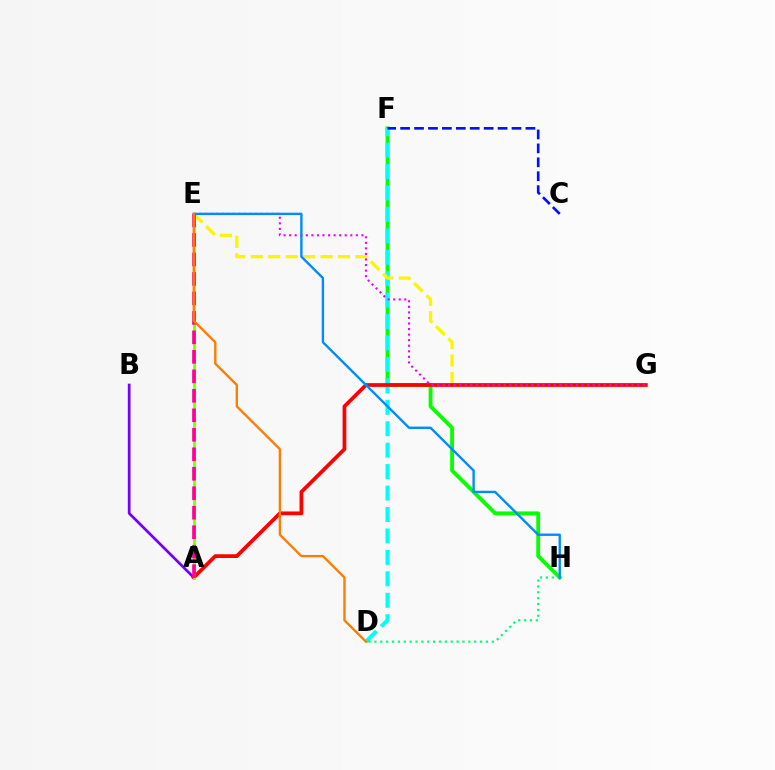{('A', 'B'): [{'color': '#7200ff', 'line_style': 'solid', 'thickness': 1.95}], ('F', 'H'): [{'color': '#08ff00', 'line_style': 'solid', 'thickness': 2.77}], ('D', 'F'): [{'color': '#00fff6', 'line_style': 'dashed', 'thickness': 2.91}], ('E', 'G'): [{'color': '#fcf500', 'line_style': 'dashed', 'thickness': 2.37}, {'color': '#ee00ff', 'line_style': 'dotted', 'thickness': 1.51}], ('A', 'G'): [{'color': '#ff0000', 'line_style': 'solid', 'thickness': 2.68}], ('A', 'E'): [{'color': '#84ff00', 'line_style': 'solid', 'thickness': 2.08}, {'color': '#ff0094', 'line_style': 'dashed', 'thickness': 2.65}], ('C', 'F'): [{'color': '#0010ff', 'line_style': 'dashed', 'thickness': 1.89}], ('D', 'H'): [{'color': '#00ff74', 'line_style': 'dotted', 'thickness': 1.59}], ('E', 'H'): [{'color': '#008cff', 'line_style': 'solid', 'thickness': 1.71}], ('D', 'E'): [{'color': '#ff7c00', 'line_style': 'solid', 'thickness': 1.68}]}